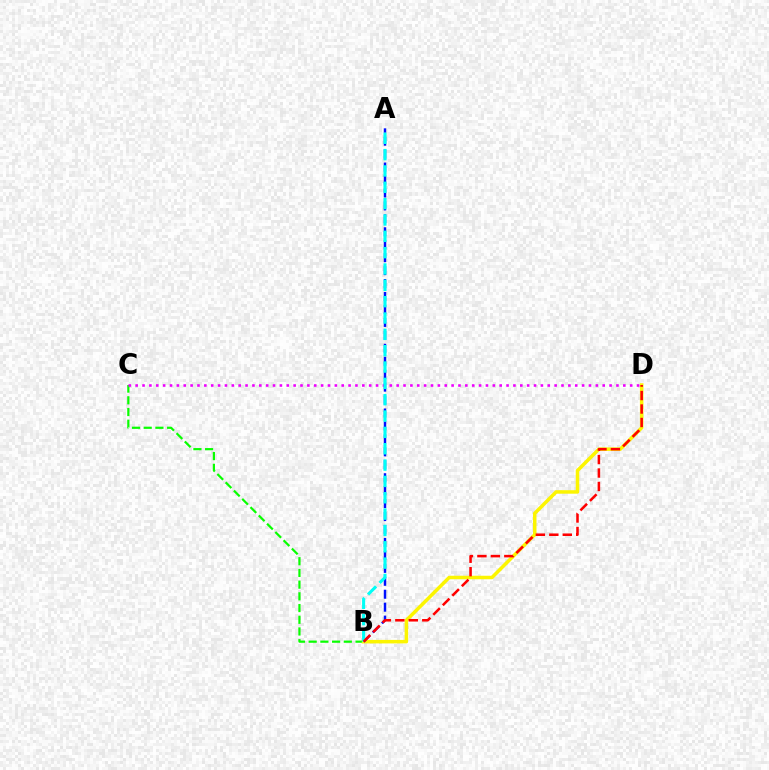{('B', 'C'): [{'color': '#08ff00', 'line_style': 'dashed', 'thickness': 1.59}], ('B', 'D'): [{'color': '#fcf500', 'line_style': 'solid', 'thickness': 2.53}, {'color': '#ff0000', 'line_style': 'dashed', 'thickness': 1.83}], ('A', 'B'): [{'color': '#0010ff', 'line_style': 'dashed', 'thickness': 1.76}, {'color': '#00fff6', 'line_style': 'dashed', 'thickness': 2.22}], ('C', 'D'): [{'color': '#ee00ff', 'line_style': 'dotted', 'thickness': 1.87}]}